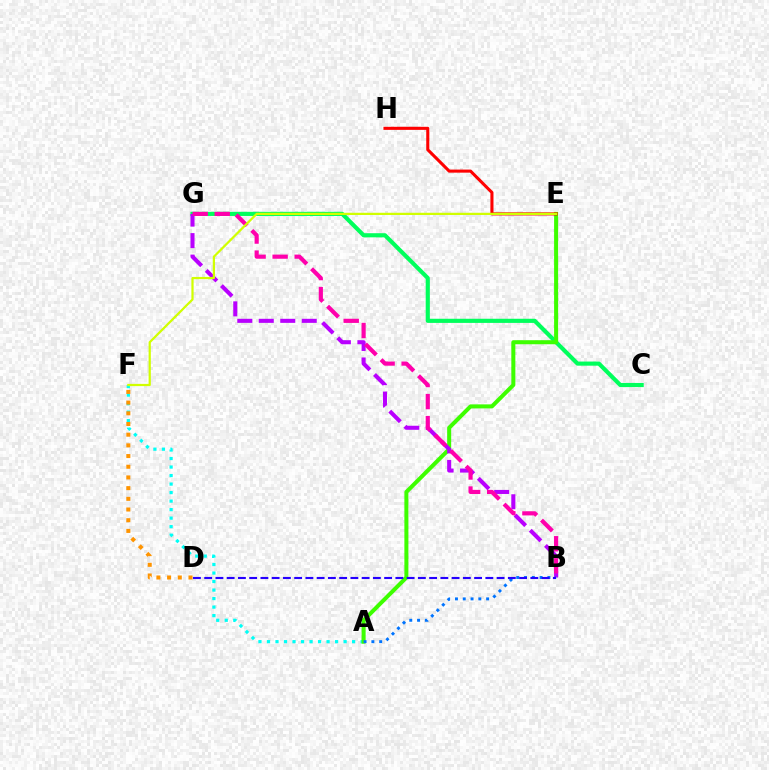{('A', 'F'): [{'color': '#00fff6', 'line_style': 'dotted', 'thickness': 2.31}], ('C', 'G'): [{'color': '#00ff5c', 'line_style': 'solid', 'thickness': 2.98}], ('A', 'E'): [{'color': '#3dff00', 'line_style': 'solid', 'thickness': 2.9}], ('B', 'G'): [{'color': '#b900ff', 'line_style': 'dashed', 'thickness': 2.92}, {'color': '#ff00ac', 'line_style': 'dashed', 'thickness': 2.99}], ('E', 'H'): [{'color': '#ff0000', 'line_style': 'solid', 'thickness': 2.21}], ('A', 'B'): [{'color': '#0074ff', 'line_style': 'dotted', 'thickness': 2.12}], ('D', 'F'): [{'color': '#ff9400', 'line_style': 'dotted', 'thickness': 2.9}], ('B', 'D'): [{'color': '#2500ff', 'line_style': 'dashed', 'thickness': 1.53}], ('E', 'F'): [{'color': '#d1ff00', 'line_style': 'solid', 'thickness': 1.6}]}